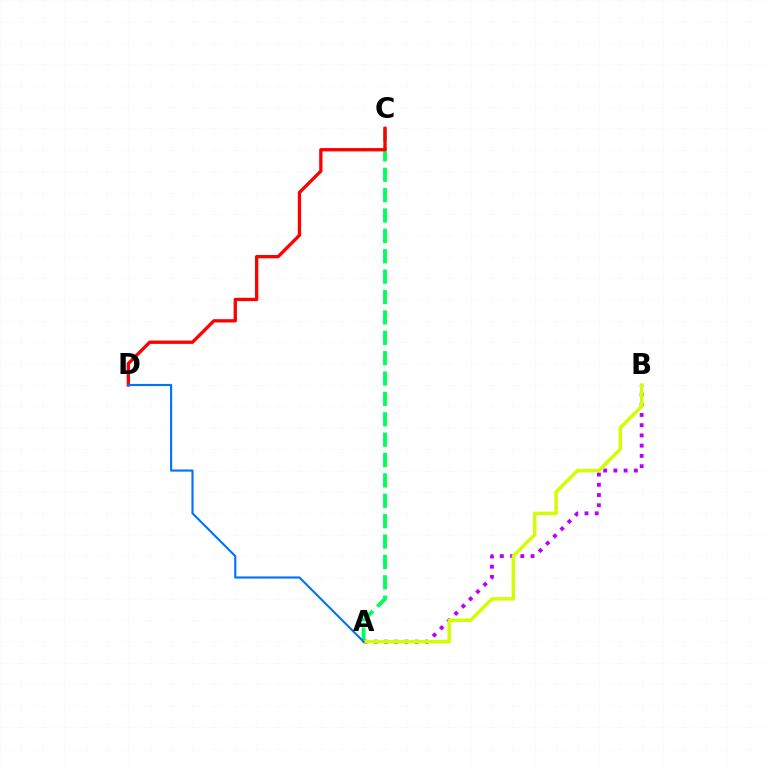{('A', 'C'): [{'color': '#00ff5c', 'line_style': 'dashed', 'thickness': 2.77}], ('A', 'B'): [{'color': '#b900ff', 'line_style': 'dotted', 'thickness': 2.78}, {'color': '#d1ff00', 'line_style': 'solid', 'thickness': 2.51}], ('C', 'D'): [{'color': '#ff0000', 'line_style': 'solid', 'thickness': 2.38}], ('A', 'D'): [{'color': '#0074ff', 'line_style': 'solid', 'thickness': 1.54}]}